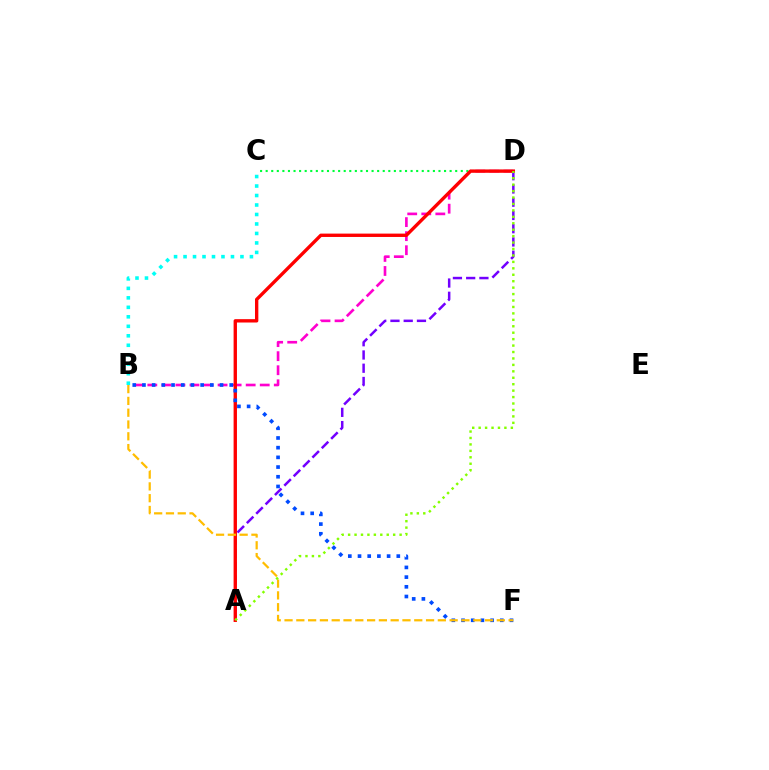{('C', 'D'): [{'color': '#00ff39', 'line_style': 'dotted', 'thickness': 1.51}], ('A', 'D'): [{'color': '#7200ff', 'line_style': 'dashed', 'thickness': 1.8}, {'color': '#ff0000', 'line_style': 'solid', 'thickness': 2.42}, {'color': '#84ff00', 'line_style': 'dotted', 'thickness': 1.75}], ('B', 'D'): [{'color': '#ff00cf', 'line_style': 'dashed', 'thickness': 1.91}], ('B', 'F'): [{'color': '#004bff', 'line_style': 'dotted', 'thickness': 2.63}, {'color': '#ffbd00', 'line_style': 'dashed', 'thickness': 1.6}], ('B', 'C'): [{'color': '#00fff6', 'line_style': 'dotted', 'thickness': 2.58}]}